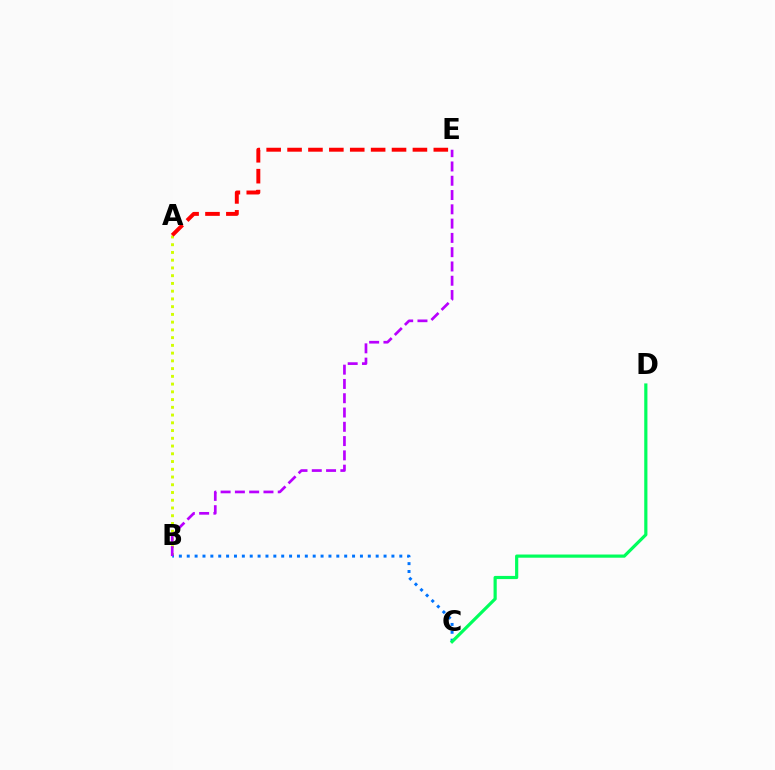{('A', 'B'): [{'color': '#d1ff00', 'line_style': 'dotted', 'thickness': 2.1}], ('B', 'C'): [{'color': '#0074ff', 'line_style': 'dotted', 'thickness': 2.14}], ('B', 'E'): [{'color': '#b900ff', 'line_style': 'dashed', 'thickness': 1.94}], ('C', 'D'): [{'color': '#00ff5c', 'line_style': 'solid', 'thickness': 2.29}], ('A', 'E'): [{'color': '#ff0000', 'line_style': 'dashed', 'thickness': 2.84}]}